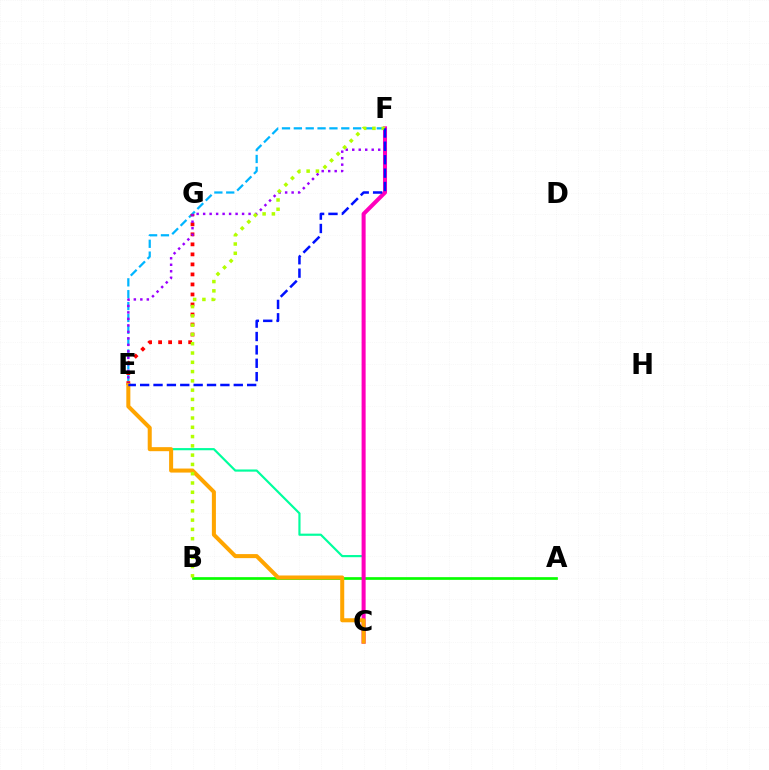{('C', 'E'): [{'color': '#00ff9d', 'line_style': 'solid', 'thickness': 1.56}, {'color': '#ffa500', 'line_style': 'solid', 'thickness': 2.9}], ('A', 'B'): [{'color': '#08ff00', 'line_style': 'solid', 'thickness': 1.94}], ('E', 'F'): [{'color': '#00b5ff', 'line_style': 'dashed', 'thickness': 1.61}, {'color': '#9b00ff', 'line_style': 'dotted', 'thickness': 1.76}, {'color': '#0010ff', 'line_style': 'dashed', 'thickness': 1.82}], ('E', 'G'): [{'color': '#ff0000', 'line_style': 'dotted', 'thickness': 2.72}], ('C', 'F'): [{'color': '#ff00bd', 'line_style': 'solid', 'thickness': 2.91}], ('B', 'F'): [{'color': '#b3ff00', 'line_style': 'dotted', 'thickness': 2.52}]}